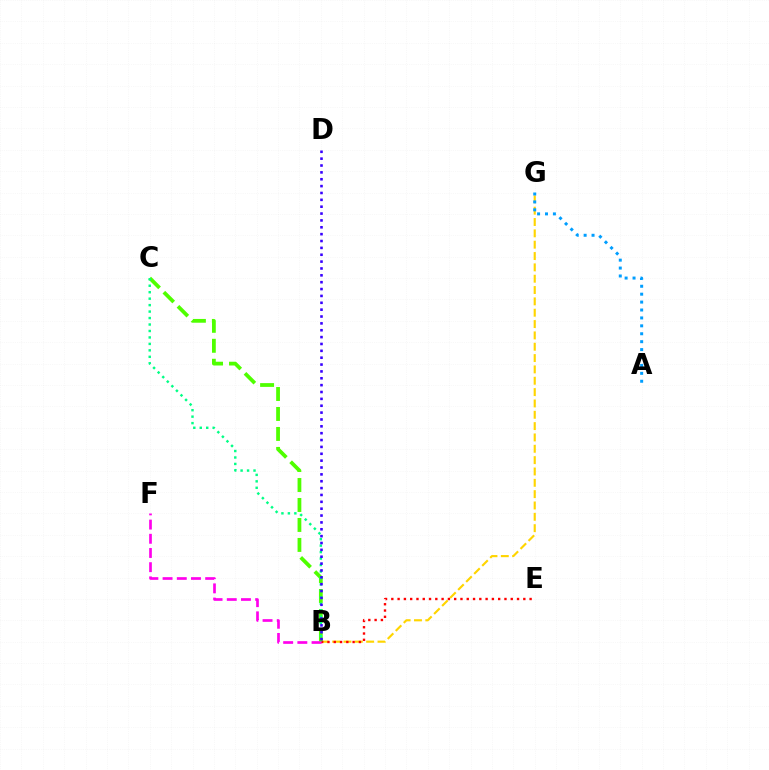{('B', 'G'): [{'color': '#ffd500', 'line_style': 'dashed', 'thickness': 1.54}], ('B', 'C'): [{'color': '#4fff00', 'line_style': 'dashed', 'thickness': 2.71}, {'color': '#00ff86', 'line_style': 'dotted', 'thickness': 1.76}], ('A', 'G'): [{'color': '#009eff', 'line_style': 'dotted', 'thickness': 2.15}], ('B', 'E'): [{'color': '#ff0000', 'line_style': 'dotted', 'thickness': 1.71}], ('B', 'F'): [{'color': '#ff00ed', 'line_style': 'dashed', 'thickness': 1.93}], ('B', 'D'): [{'color': '#3700ff', 'line_style': 'dotted', 'thickness': 1.86}]}